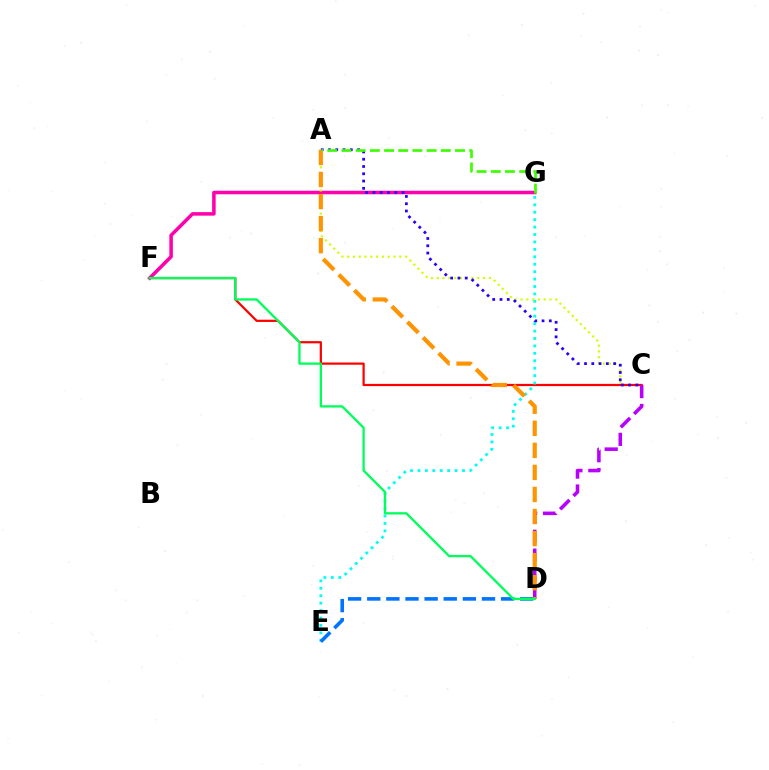{('F', 'G'): [{'color': '#ff00ac', 'line_style': 'solid', 'thickness': 2.54}], ('A', 'C'): [{'color': '#d1ff00', 'line_style': 'dotted', 'thickness': 1.57}, {'color': '#2500ff', 'line_style': 'dotted', 'thickness': 1.98}], ('C', 'F'): [{'color': '#ff0000', 'line_style': 'solid', 'thickness': 1.6}], ('E', 'G'): [{'color': '#00fff6', 'line_style': 'dotted', 'thickness': 2.02}], ('D', 'E'): [{'color': '#0074ff', 'line_style': 'dashed', 'thickness': 2.6}], ('C', 'D'): [{'color': '#b900ff', 'line_style': 'dashed', 'thickness': 2.56}], ('A', 'D'): [{'color': '#ff9400', 'line_style': 'dashed', 'thickness': 3.0}], ('A', 'G'): [{'color': '#3dff00', 'line_style': 'dashed', 'thickness': 1.93}], ('D', 'F'): [{'color': '#00ff5c', 'line_style': 'solid', 'thickness': 1.66}]}